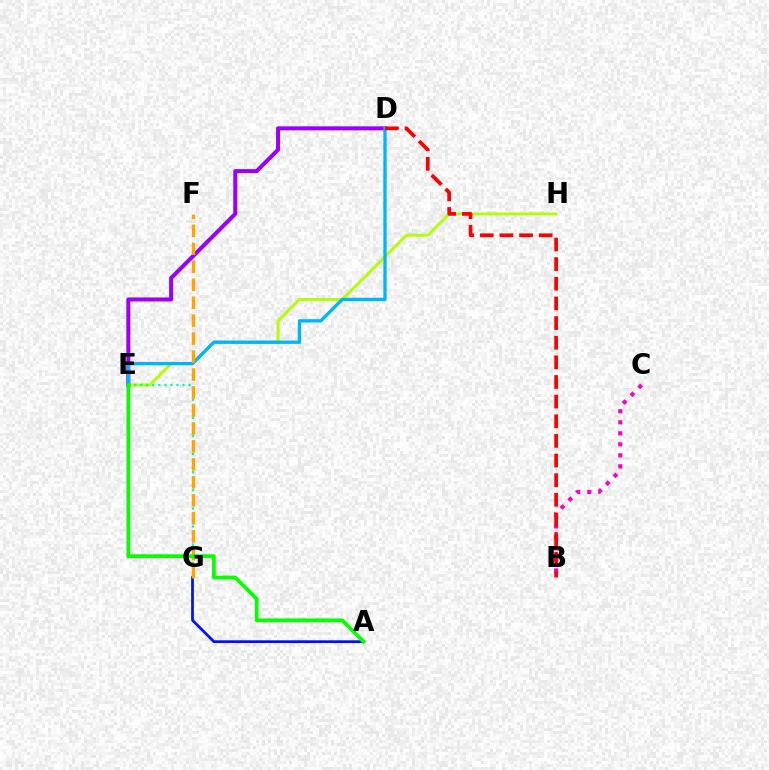{('E', 'H'): [{'color': '#b3ff00', 'line_style': 'solid', 'thickness': 2.08}], ('D', 'E'): [{'color': '#9b00ff', 'line_style': 'solid', 'thickness': 2.9}, {'color': '#00b5ff', 'line_style': 'solid', 'thickness': 2.39}], ('E', 'G'): [{'color': '#00ff9d', 'line_style': 'dotted', 'thickness': 1.64}], ('B', 'C'): [{'color': '#ff00bd', 'line_style': 'dotted', 'thickness': 2.99}], ('A', 'G'): [{'color': '#0010ff', 'line_style': 'solid', 'thickness': 1.96}], ('F', 'G'): [{'color': '#ffa500', 'line_style': 'dashed', 'thickness': 2.44}], ('B', 'D'): [{'color': '#ff0000', 'line_style': 'dashed', 'thickness': 2.67}], ('A', 'E'): [{'color': '#08ff00', 'line_style': 'solid', 'thickness': 2.71}]}